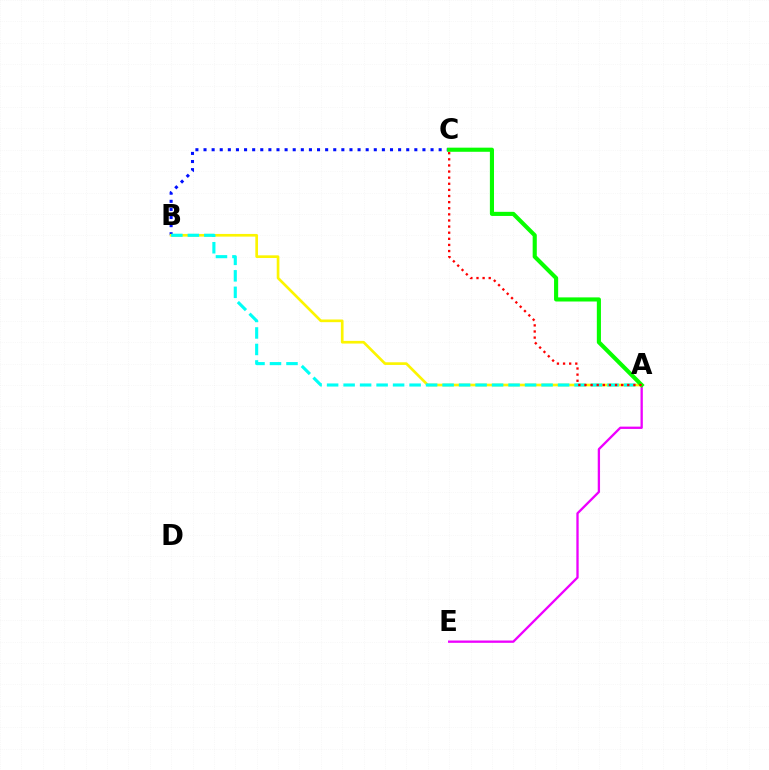{('B', 'C'): [{'color': '#0010ff', 'line_style': 'dotted', 'thickness': 2.2}], ('A', 'B'): [{'color': '#fcf500', 'line_style': 'solid', 'thickness': 1.92}, {'color': '#00fff6', 'line_style': 'dashed', 'thickness': 2.24}], ('A', 'E'): [{'color': '#ee00ff', 'line_style': 'solid', 'thickness': 1.66}], ('A', 'C'): [{'color': '#08ff00', 'line_style': 'solid', 'thickness': 2.96}, {'color': '#ff0000', 'line_style': 'dotted', 'thickness': 1.66}]}